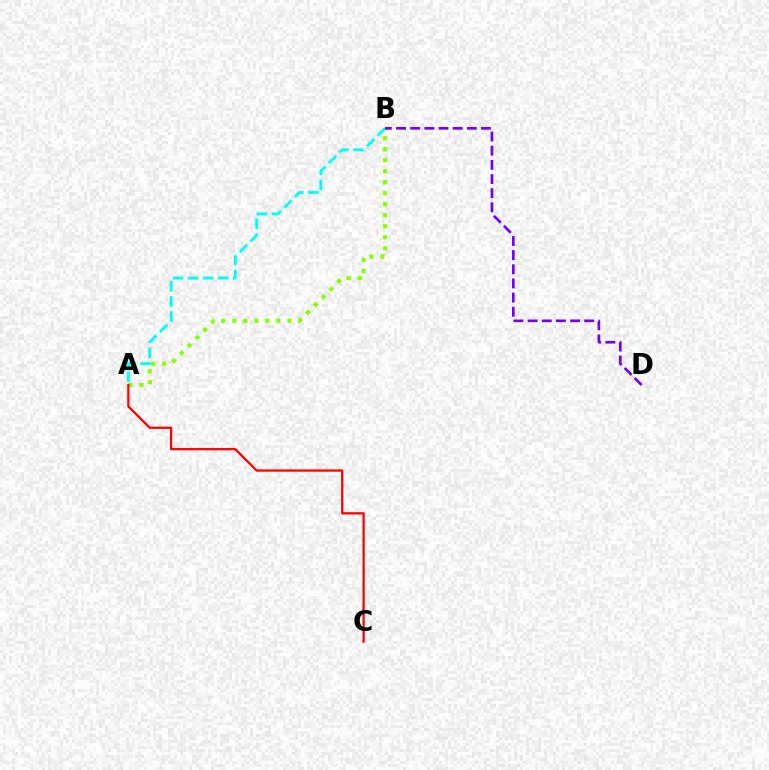{('A', 'B'): [{'color': '#84ff00', 'line_style': 'dotted', 'thickness': 2.99}, {'color': '#00fff6', 'line_style': 'dashed', 'thickness': 2.05}], ('B', 'D'): [{'color': '#7200ff', 'line_style': 'dashed', 'thickness': 1.92}], ('A', 'C'): [{'color': '#ff0000', 'line_style': 'solid', 'thickness': 1.62}]}